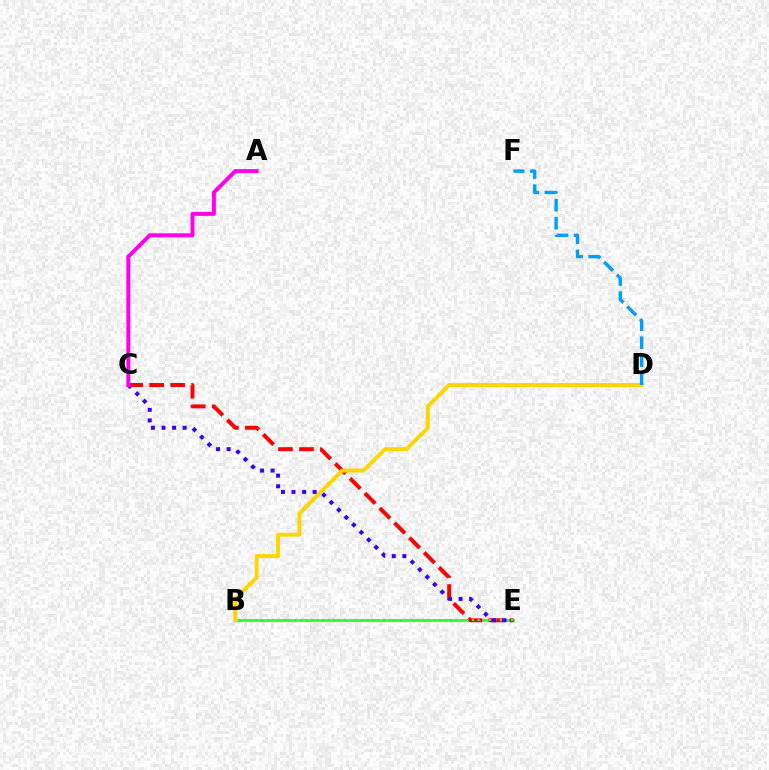{('B', 'E'): [{'color': '#4fff00', 'line_style': 'solid', 'thickness': 2.14}, {'color': '#00ff86', 'line_style': 'dotted', 'thickness': 1.51}], ('C', 'E'): [{'color': '#ff0000', 'line_style': 'dashed', 'thickness': 2.85}, {'color': '#3700ff', 'line_style': 'dotted', 'thickness': 2.87}], ('B', 'D'): [{'color': '#ffd500', 'line_style': 'solid', 'thickness': 2.81}], ('D', 'F'): [{'color': '#009eff', 'line_style': 'dashed', 'thickness': 2.45}], ('A', 'C'): [{'color': '#ff00ed', 'line_style': 'solid', 'thickness': 2.85}]}